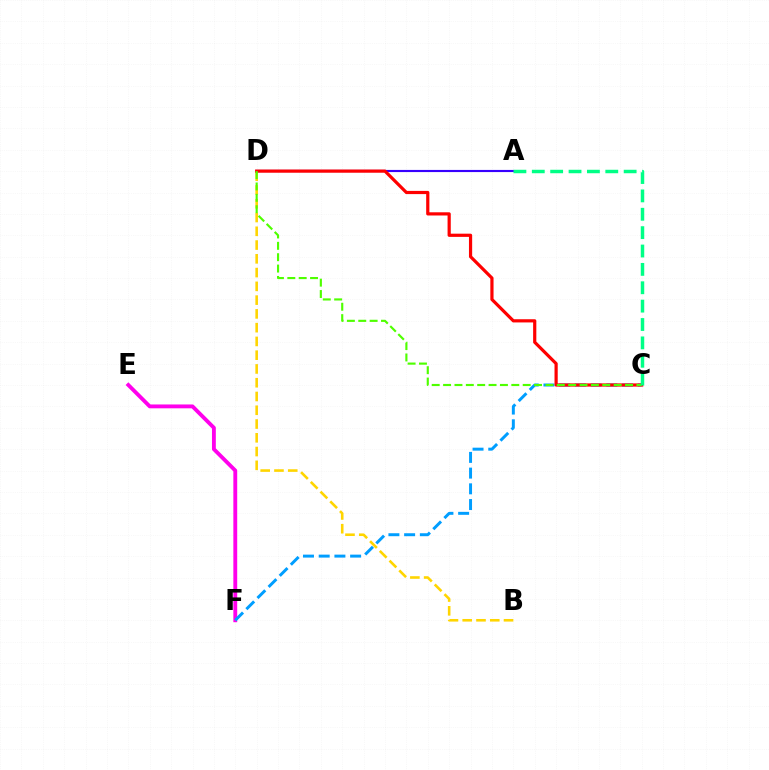{('B', 'D'): [{'color': '#ffd500', 'line_style': 'dashed', 'thickness': 1.87}], ('E', 'F'): [{'color': '#ff00ed', 'line_style': 'solid', 'thickness': 2.78}], ('A', 'D'): [{'color': '#3700ff', 'line_style': 'solid', 'thickness': 1.55}], ('C', 'F'): [{'color': '#009eff', 'line_style': 'dashed', 'thickness': 2.13}], ('C', 'D'): [{'color': '#ff0000', 'line_style': 'solid', 'thickness': 2.3}, {'color': '#4fff00', 'line_style': 'dashed', 'thickness': 1.54}], ('A', 'C'): [{'color': '#00ff86', 'line_style': 'dashed', 'thickness': 2.5}]}